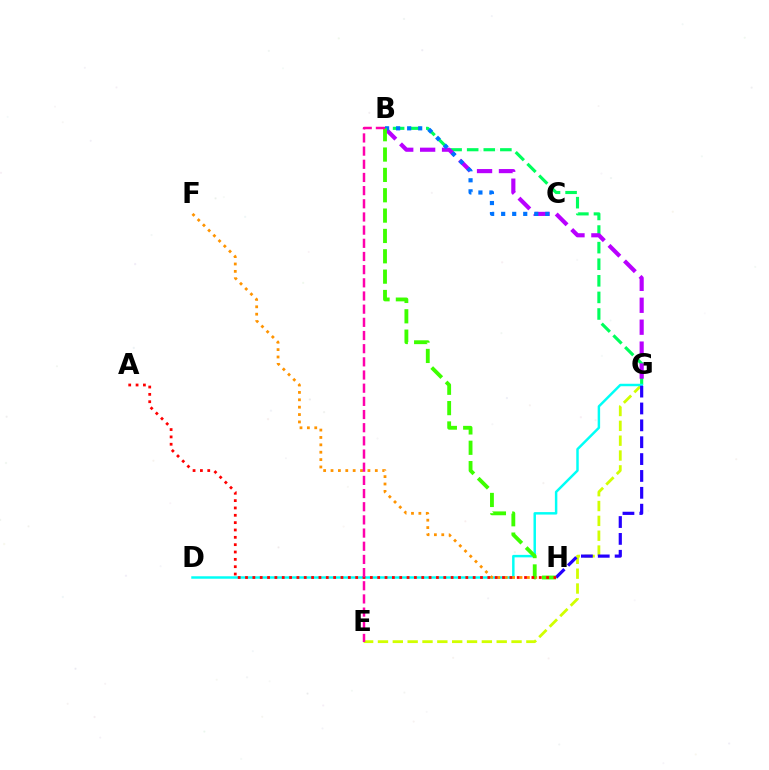{('B', 'G'): [{'color': '#00ff5c', 'line_style': 'dashed', 'thickness': 2.25}, {'color': '#b900ff', 'line_style': 'dashed', 'thickness': 2.98}], ('E', 'G'): [{'color': '#d1ff00', 'line_style': 'dashed', 'thickness': 2.02}], ('D', 'G'): [{'color': '#00fff6', 'line_style': 'solid', 'thickness': 1.77}], ('B', 'C'): [{'color': '#0074ff', 'line_style': 'dotted', 'thickness': 3.0}], ('F', 'H'): [{'color': '#ff9400', 'line_style': 'dotted', 'thickness': 2.01}], ('G', 'H'): [{'color': '#2500ff', 'line_style': 'dashed', 'thickness': 2.29}], ('B', 'H'): [{'color': '#3dff00', 'line_style': 'dashed', 'thickness': 2.76}], ('A', 'H'): [{'color': '#ff0000', 'line_style': 'dotted', 'thickness': 2.0}], ('B', 'E'): [{'color': '#ff00ac', 'line_style': 'dashed', 'thickness': 1.79}]}